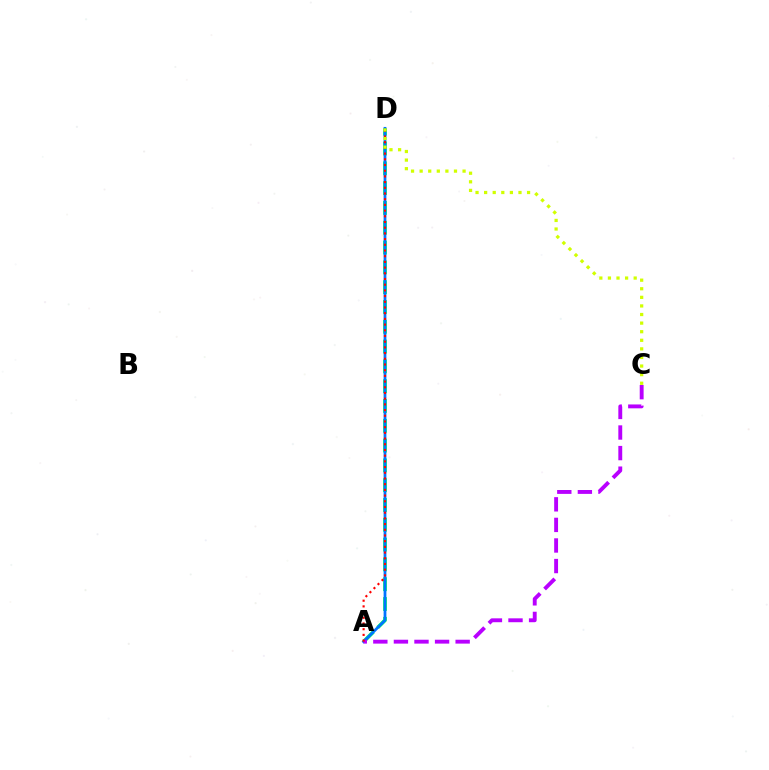{('A', 'D'): [{'color': '#00ff5c', 'line_style': 'dashed', 'thickness': 2.69}, {'color': '#0074ff', 'line_style': 'solid', 'thickness': 2.0}, {'color': '#ff0000', 'line_style': 'dotted', 'thickness': 1.55}], ('A', 'C'): [{'color': '#b900ff', 'line_style': 'dashed', 'thickness': 2.8}], ('C', 'D'): [{'color': '#d1ff00', 'line_style': 'dotted', 'thickness': 2.33}]}